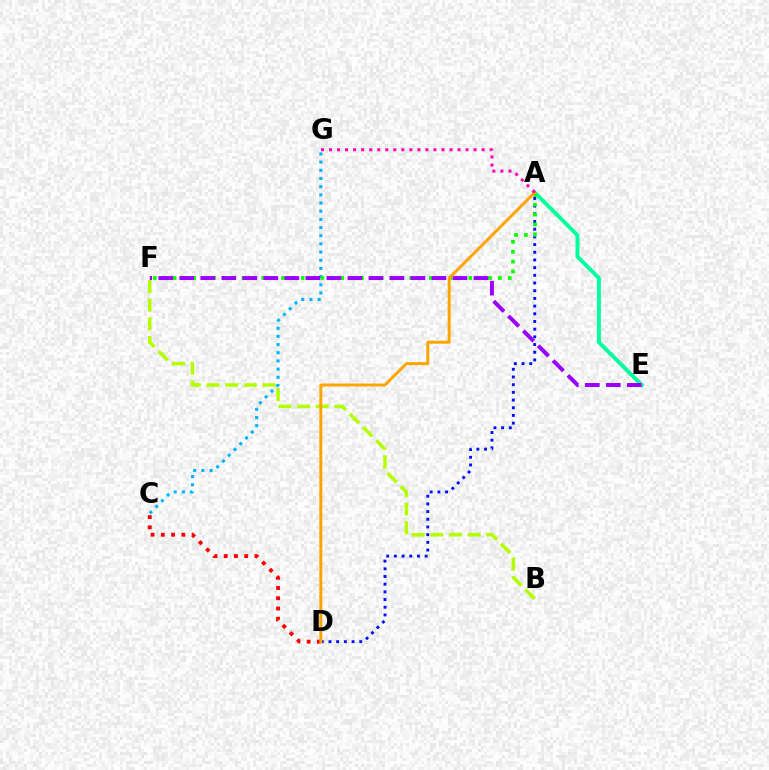{('B', 'F'): [{'color': '#b3ff00', 'line_style': 'dashed', 'thickness': 2.53}], ('C', 'D'): [{'color': '#ff0000', 'line_style': 'dotted', 'thickness': 2.78}], ('C', 'G'): [{'color': '#00b5ff', 'line_style': 'dotted', 'thickness': 2.22}], ('A', 'D'): [{'color': '#0010ff', 'line_style': 'dotted', 'thickness': 2.09}, {'color': '#ffa500', 'line_style': 'solid', 'thickness': 2.15}], ('A', 'E'): [{'color': '#00ff9d', 'line_style': 'solid', 'thickness': 2.83}], ('A', 'F'): [{'color': '#08ff00', 'line_style': 'dotted', 'thickness': 2.68}], ('E', 'F'): [{'color': '#9b00ff', 'line_style': 'dashed', 'thickness': 2.86}], ('A', 'G'): [{'color': '#ff00bd', 'line_style': 'dotted', 'thickness': 2.18}]}